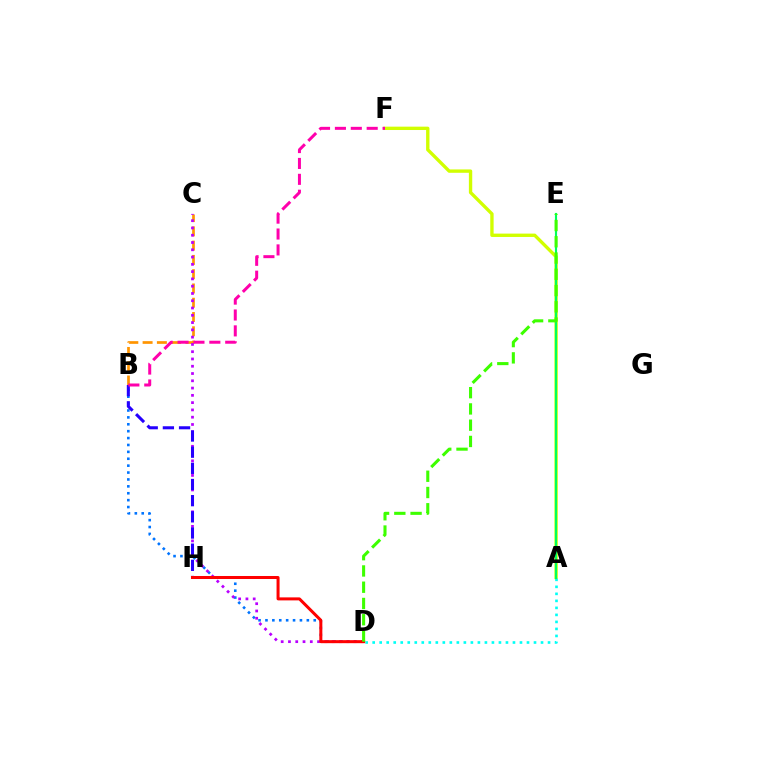{('B', 'C'): [{'color': '#ff9400', 'line_style': 'dashed', 'thickness': 1.94}], ('A', 'F'): [{'color': '#d1ff00', 'line_style': 'solid', 'thickness': 2.42}], ('A', 'D'): [{'color': '#00fff6', 'line_style': 'dotted', 'thickness': 1.91}], ('B', 'D'): [{'color': '#0074ff', 'line_style': 'dotted', 'thickness': 1.87}], ('C', 'D'): [{'color': '#b900ff', 'line_style': 'dotted', 'thickness': 1.98}], ('A', 'E'): [{'color': '#00ff5c', 'line_style': 'solid', 'thickness': 1.54}], ('B', 'H'): [{'color': '#2500ff', 'line_style': 'dashed', 'thickness': 2.2}], ('D', 'H'): [{'color': '#ff0000', 'line_style': 'solid', 'thickness': 2.17}], ('B', 'F'): [{'color': '#ff00ac', 'line_style': 'dashed', 'thickness': 2.16}], ('D', 'E'): [{'color': '#3dff00', 'line_style': 'dashed', 'thickness': 2.21}]}